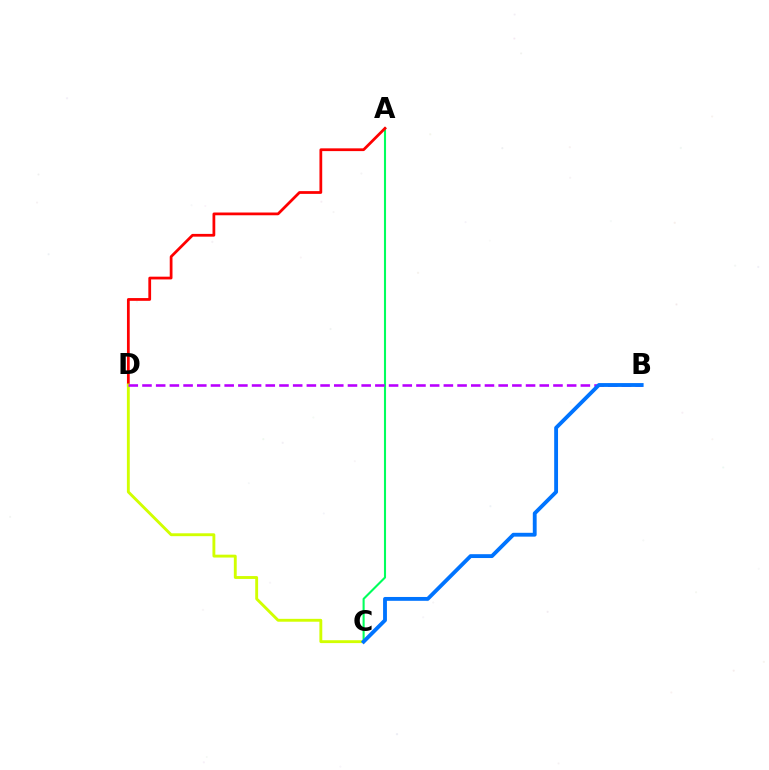{('A', 'C'): [{'color': '#00ff5c', 'line_style': 'solid', 'thickness': 1.51}], ('A', 'D'): [{'color': '#ff0000', 'line_style': 'solid', 'thickness': 1.98}], ('C', 'D'): [{'color': '#d1ff00', 'line_style': 'solid', 'thickness': 2.07}], ('B', 'D'): [{'color': '#b900ff', 'line_style': 'dashed', 'thickness': 1.86}], ('B', 'C'): [{'color': '#0074ff', 'line_style': 'solid', 'thickness': 2.77}]}